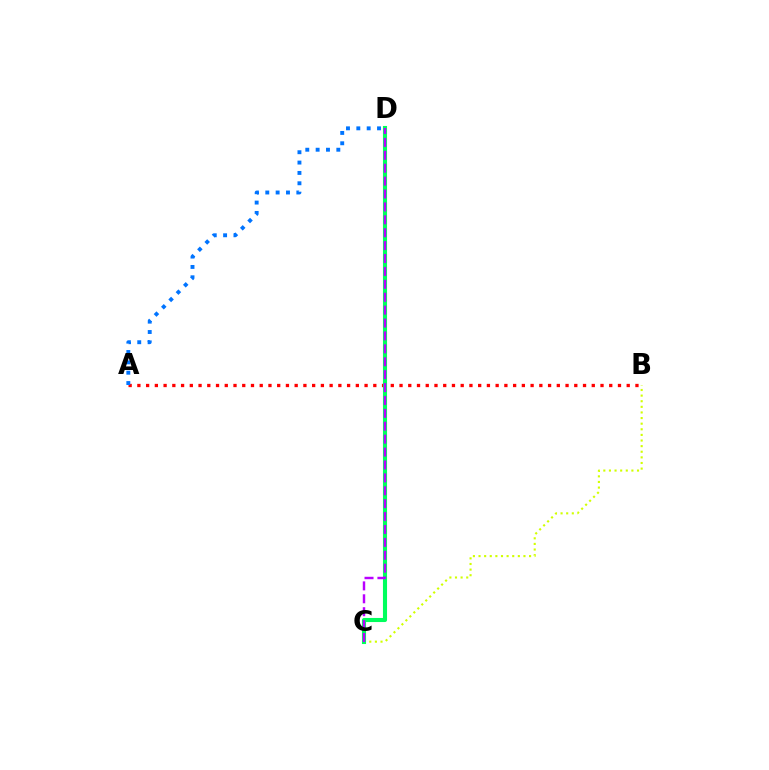{('A', 'B'): [{'color': '#ff0000', 'line_style': 'dotted', 'thickness': 2.37}], ('B', 'C'): [{'color': '#d1ff00', 'line_style': 'dotted', 'thickness': 1.53}], ('C', 'D'): [{'color': '#00ff5c', 'line_style': 'solid', 'thickness': 2.95}, {'color': '#b900ff', 'line_style': 'dashed', 'thickness': 1.75}], ('A', 'D'): [{'color': '#0074ff', 'line_style': 'dotted', 'thickness': 2.81}]}